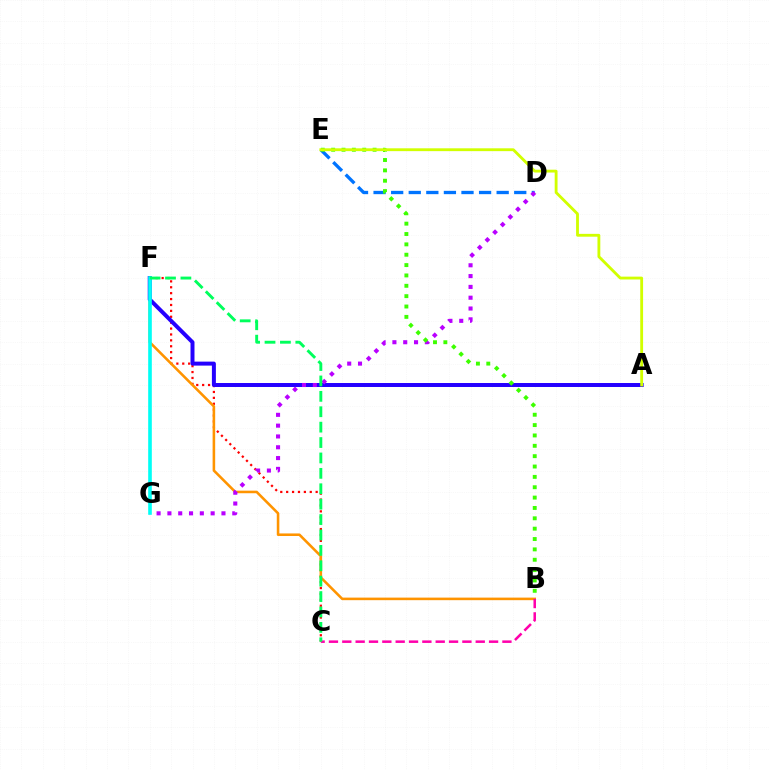{('C', 'F'): [{'color': '#ff0000', 'line_style': 'dotted', 'thickness': 1.6}, {'color': '#00ff5c', 'line_style': 'dashed', 'thickness': 2.09}], ('D', 'E'): [{'color': '#0074ff', 'line_style': 'dashed', 'thickness': 2.39}], ('B', 'F'): [{'color': '#ff9400', 'line_style': 'solid', 'thickness': 1.85}], ('A', 'F'): [{'color': '#2500ff', 'line_style': 'solid', 'thickness': 2.86}], ('D', 'G'): [{'color': '#b900ff', 'line_style': 'dotted', 'thickness': 2.94}], ('B', 'E'): [{'color': '#3dff00', 'line_style': 'dotted', 'thickness': 2.81}], ('F', 'G'): [{'color': '#00fff6', 'line_style': 'solid', 'thickness': 2.61}], ('B', 'C'): [{'color': '#ff00ac', 'line_style': 'dashed', 'thickness': 1.81}], ('A', 'E'): [{'color': '#d1ff00', 'line_style': 'solid', 'thickness': 2.04}]}